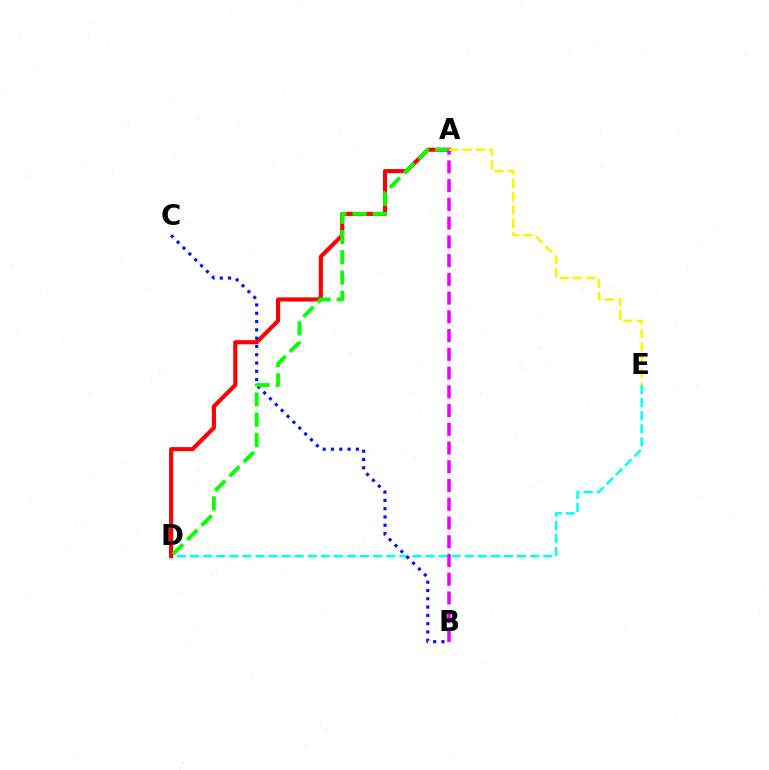{('D', 'E'): [{'color': '#00fff6', 'line_style': 'dashed', 'thickness': 1.78}], ('A', 'D'): [{'color': '#ff0000', 'line_style': 'solid', 'thickness': 2.96}, {'color': '#08ff00', 'line_style': 'dashed', 'thickness': 2.75}], ('B', 'C'): [{'color': '#0010ff', 'line_style': 'dotted', 'thickness': 2.25}], ('A', 'B'): [{'color': '#ee00ff', 'line_style': 'dashed', 'thickness': 2.55}], ('A', 'E'): [{'color': '#fcf500', 'line_style': 'dashed', 'thickness': 1.81}]}